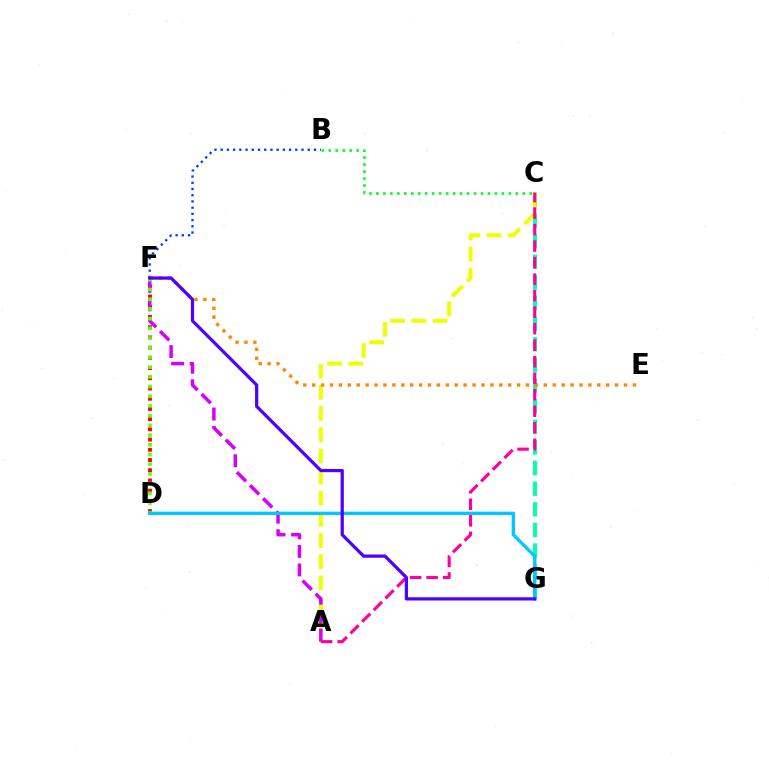{('B', 'C'): [{'color': '#00ff27', 'line_style': 'dotted', 'thickness': 1.89}], ('D', 'F'): [{'color': '#ff0000', 'line_style': 'dotted', 'thickness': 2.78}, {'color': '#66ff00', 'line_style': 'dotted', 'thickness': 2.64}], ('C', 'G'): [{'color': '#00ffaf', 'line_style': 'dashed', 'thickness': 2.8}], ('A', 'C'): [{'color': '#eeff00', 'line_style': 'dashed', 'thickness': 2.88}, {'color': '#ff00a0', 'line_style': 'dashed', 'thickness': 2.24}], ('B', 'F'): [{'color': '#003fff', 'line_style': 'dotted', 'thickness': 1.69}], ('A', 'F'): [{'color': '#d600ff', 'line_style': 'dashed', 'thickness': 2.52}], ('E', 'F'): [{'color': '#ff8800', 'line_style': 'dotted', 'thickness': 2.42}], ('D', 'G'): [{'color': '#00c7ff', 'line_style': 'solid', 'thickness': 2.4}], ('F', 'G'): [{'color': '#4f00ff', 'line_style': 'solid', 'thickness': 2.33}]}